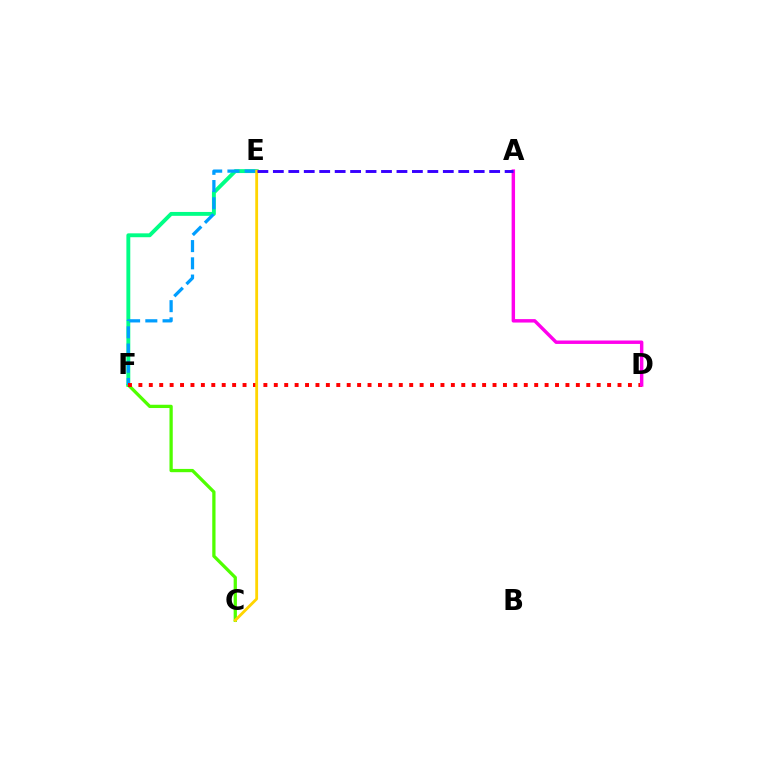{('E', 'F'): [{'color': '#00ff86', 'line_style': 'solid', 'thickness': 2.8}, {'color': '#009eff', 'line_style': 'dashed', 'thickness': 2.34}], ('C', 'F'): [{'color': '#4fff00', 'line_style': 'solid', 'thickness': 2.35}], ('D', 'F'): [{'color': '#ff0000', 'line_style': 'dotted', 'thickness': 2.83}], ('A', 'D'): [{'color': '#ff00ed', 'line_style': 'solid', 'thickness': 2.47}], ('C', 'E'): [{'color': '#ffd500', 'line_style': 'solid', 'thickness': 2.03}], ('A', 'E'): [{'color': '#3700ff', 'line_style': 'dashed', 'thickness': 2.1}]}